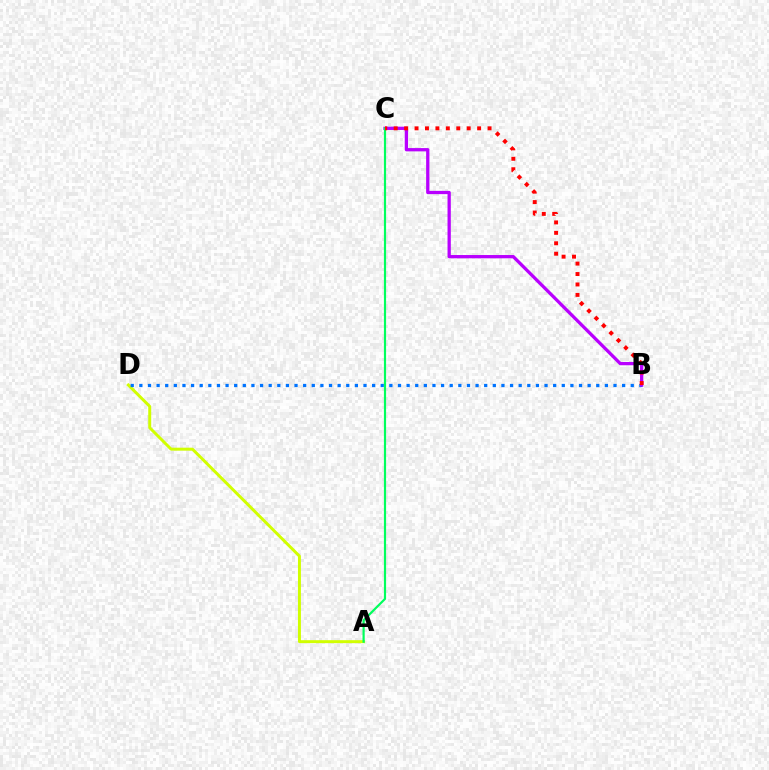{('A', 'D'): [{'color': '#d1ff00', 'line_style': 'solid', 'thickness': 2.13}], ('B', 'D'): [{'color': '#0074ff', 'line_style': 'dotted', 'thickness': 2.34}], ('B', 'C'): [{'color': '#b900ff', 'line_style': 'solid', 'thickness': 2.36}, {'color': '#ff0000', 'line_style': 'dotted', 'thickness': 2.83}], ('A', 'C'): [{'color': '#00ff5c', 'line_style': 'solid', 'thickness': 1.57}]}